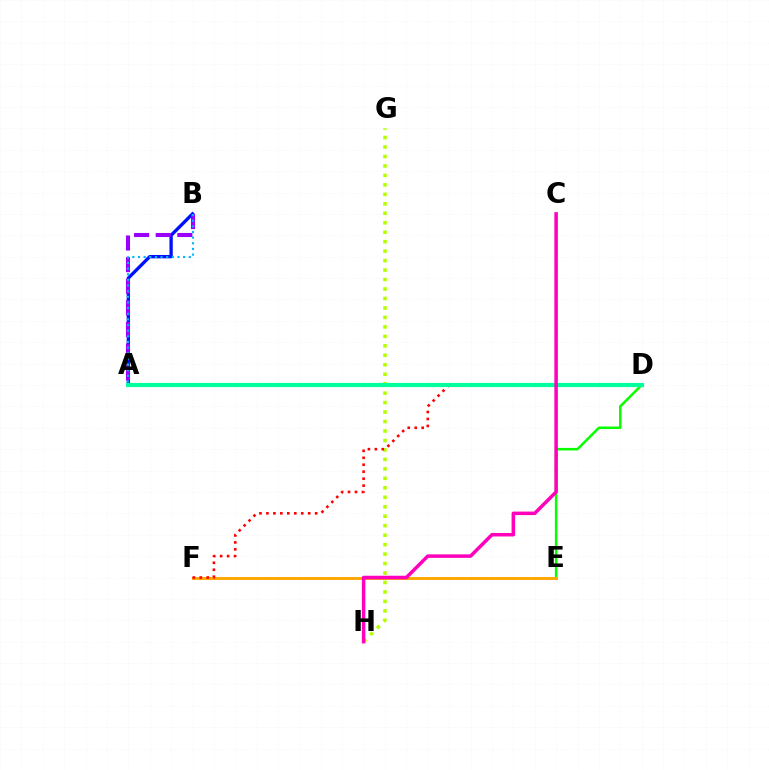{('A', 'B'): [{'color': '#0010ff', 'line_style': 'solid', 'thickness': 2.39}, {'color': '#9b00ff', 'line_style': 'dashed', 'thickness': 2.94}, {'color': '#00b5ff', 'line_style': 'dotted', 'thickness': 1.53}], ('D', 'E'): [{'color': '#08ff00', 'line_style': 'solid', 'thickness': 1.81}], ('E', 'F'): [{'color': '#ffa500', 'line_style': 'solid', 'thickness': 2.09}], ('G', 'H'): [{'color': '#b3ff00', 'line_style': 'dotted', 'thickness': 2.57}], ('D', 'F'): [{'color': '#ff0000', 'line_style': 'dotted', 'thickness': 1.89}], ('A', 'D'): [{'color': '#00ff9d', 'line_style': 'solid', 'thickness': 2.98}], ('C', 'H'): [{'color': '#ff00bd', 'line_style': 'solid', 'thickness': 2.52}]}